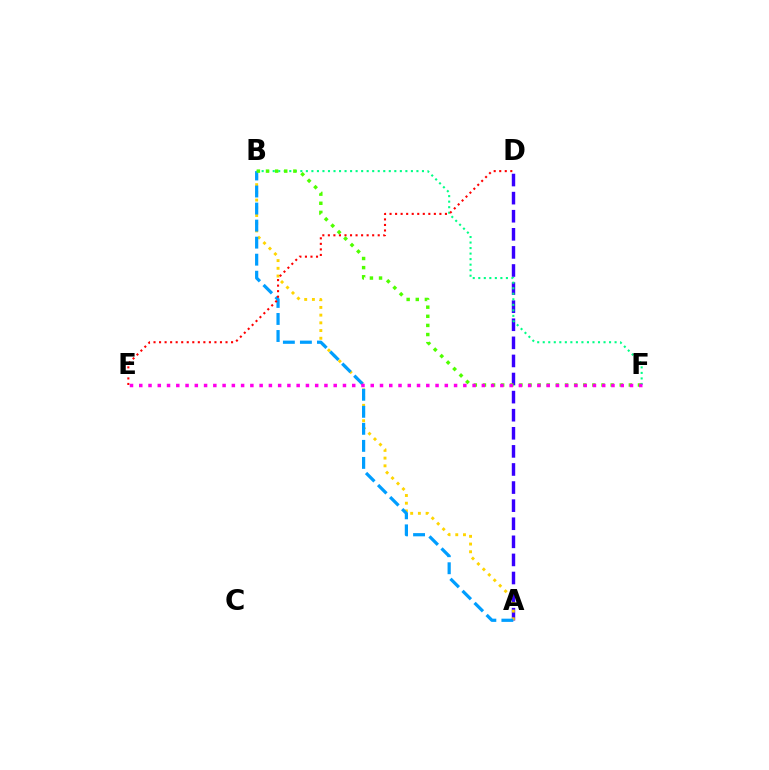{('A', 'D'): [{'color': '#3700ff', 'line_style': 'dashed', 'thickness': 2.46}], ('A', 'B'): [{'color': '#ffd500', 'line_style': 'dotted', 'thickness': 2.09}, {'color': '#009eff', 'line_style': 'dashed', 'thickness': 2.31}], ('B', 'F'): [{'color': '#00ff86', 'line_style': 'dotted', 'thickness': 1.5}, {'color': '#4fff00', 'line_style': 'dotted', 'thickness': 2.48}], ('D', 'E'): [{'color': '#ff0000', 'line_style': 'dotted', 'thickness': 1.5}], ('E', 'F'): [{'color': '#ff00ed', 'line_style': 'dotted', 'thickness': 2.52}]}